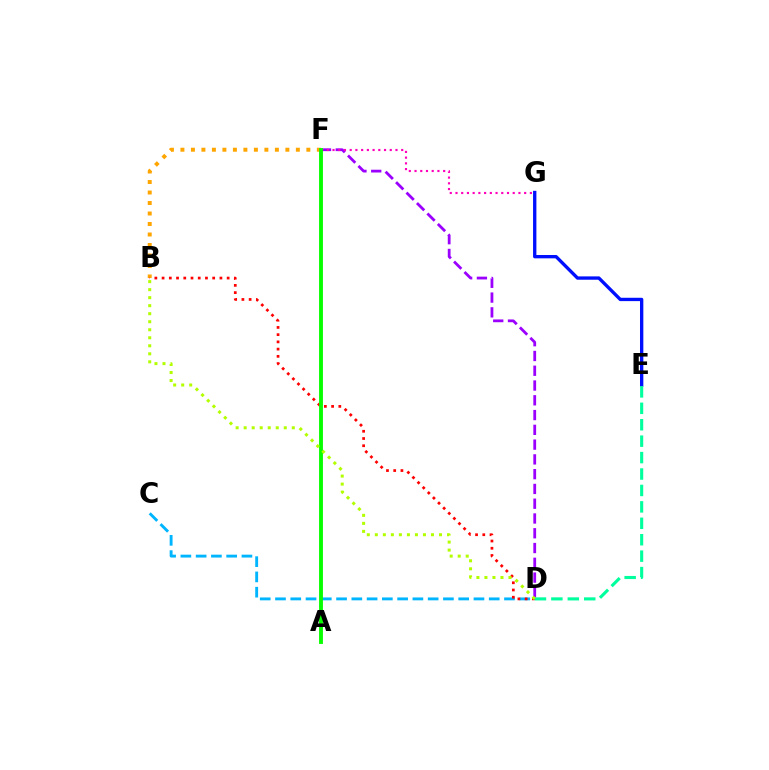{('D', 'F'): [{'color': '#9b00ff', 'line_style': 'dashed', 'thickness': 2.01}], ('F', 'G'): [{'color': '#ff00bd', 'line_style': 'dotted', 'thickness': 1.55}], ('C', 'D'): [{'color': '#00b5ff', 'line_style': 'dashed', 'thickness': 2.07}], ('E', 'G'): [{'color': '#0010ff', 'line_style': 'solid', 'thickness': 2.41}], ('B', 'F'): [{'color': '#ffa500', 'line_style': 'dotted', 'thickness': 2.85}], ('B', 'D'): [{'color': '#ff0000', 'line_style': 'dotted', 'thickness': 1.96}, {'color': '#b3ff00', 'line_style': 'dotted', 'thickness': 2.18}], ('D', 'E'): [{'color': '#00ff9d', 'line_style': 'dashed', 'thickness': 2.23}], ('A', 'F'): [{'color': '#08ff00', 'line_style': 'solid', 'thickness': 2.79}]}